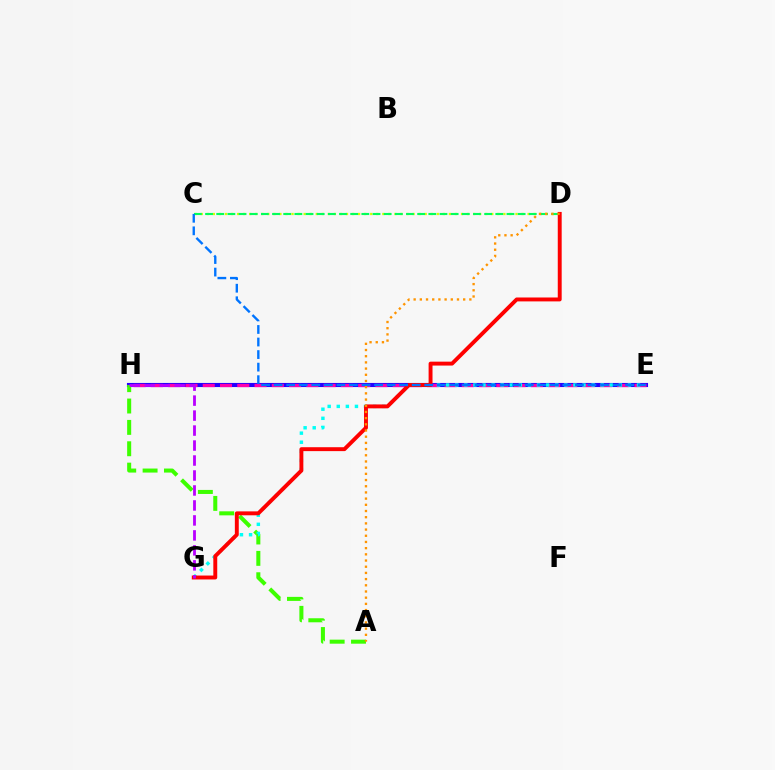{('C', 'D'): [{'color': '#d1ff00', 'line_style': 'dotted', 'thickness': 1.64}, {'color': '#00ff5c', 'line_style': 'dashed', 'thickness': 1.52}], ('E', 'H'): [{'color': '#2500ff', 'line_style': 'solid', 'thickness': 2.96}, {'color': '#ff00ac', 'line_style': 'dashed', 'thickness': 2.35}], ('A', 'H'): [{'color': '#3dff00', 'line_style': 'dashed', 'thickness': 2.9}], ('E', 'G'): [{'color': '#00fff6', 'line_style': 'dotted', 'thickness': 2.47}], ('D', 'G'): [{'color': '#ff0000', 'line_style': 'solid', 'thickness': 2.82}], ('G', 'H'): [{'color': '#b900ff', 'line_style': 'dashed', 'thickness': 2.03}], ('C', 'E'): [{'color': '#0074ff', 'line_style': 'dashed', 'thickness': 1.71}], ('A', 'D'): [{'color': '#ff9400', 'line_style': 'dotted', 'thickness': 1.68}]}